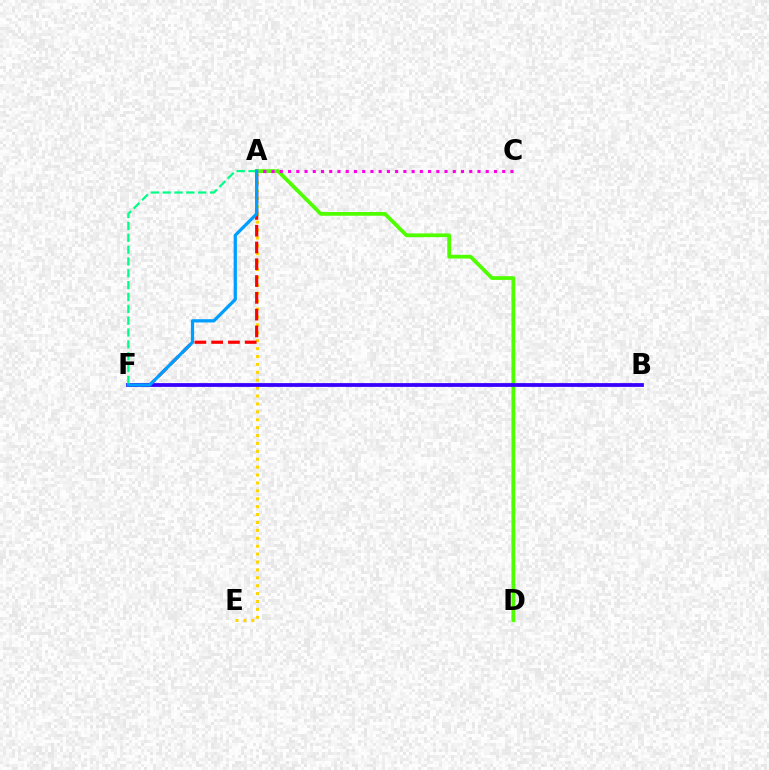{('A', 'E'): [{'color': '#ffd500', 'line_style': 'dotted', 'thickness': 2.15}], ('A', 'D'): [{'color': '#4fff00', 'line_style': 'solid', 'thickness': 2.7}], ('A', 'C'): [{'color': '#ff00ed', 'line_style': 'dotted', 'thickness': 2.24}], ('A', 'F'): [{'color': '#ff0000', 'line_style': 'dashed', 'thickness': 2.28}, {'color': '#00ff86', 'line_style': 'dashed', 'thickness': 1.61}, {'color': '#009eff', 'line_style': 'solid', 'thickness': 2.34}], ('B', 'F'): [{'color': '#3700ff', 'line_style': 'solid', 'thickness': 2.71}]}